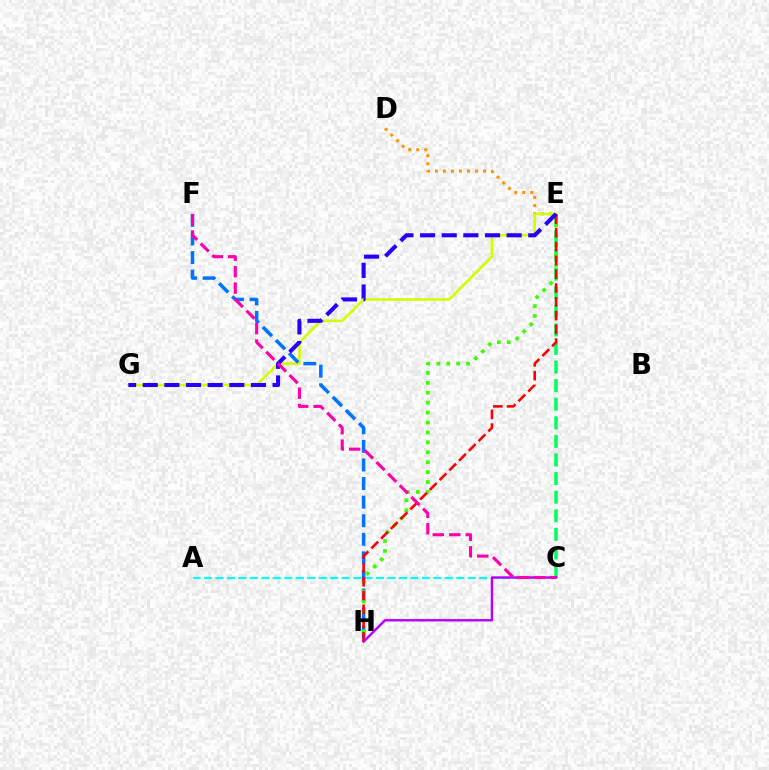{('A', 'C'): [{'color': '#00fff6', 'line_style': 'dashed', 'thickness': 1.56}], ('D', 'E'): [{'color': '#ff9400', 'line_style': 'dotted', 'thickness': 2.18}], ('E', 'G'): [{'color': '#d1ff00', 'line_style': 'solid', 'thickness': 1.89}, {'color': '#2500ff', 'line_style': 'dashed', 'thickness': 2.94}], ('F', 'H'): [{'color': '#0074ff', 'line_style': 'dashed', 'thickness': 2.52}], ('C', 'E'): [{'color': '#00ff5c', 'line_style': 'dashed', 'thickness': 2.52}], ('E', 'H'): [{'color': '#3dff00', 'line_style': 'dotted', 'thickness': 2.69}, {'color': '#ff0000', 'line_style': 'dashed', 'thickness': 1.87}], ('C', 'H'): [{'color': '#b900ff', 'line_style': 'solid', 'thickness': 1.73}], ('C', 'F'): [{'color': '#ff00ac', 'line_style': 'dashed', 'thickness': 2.24}]}